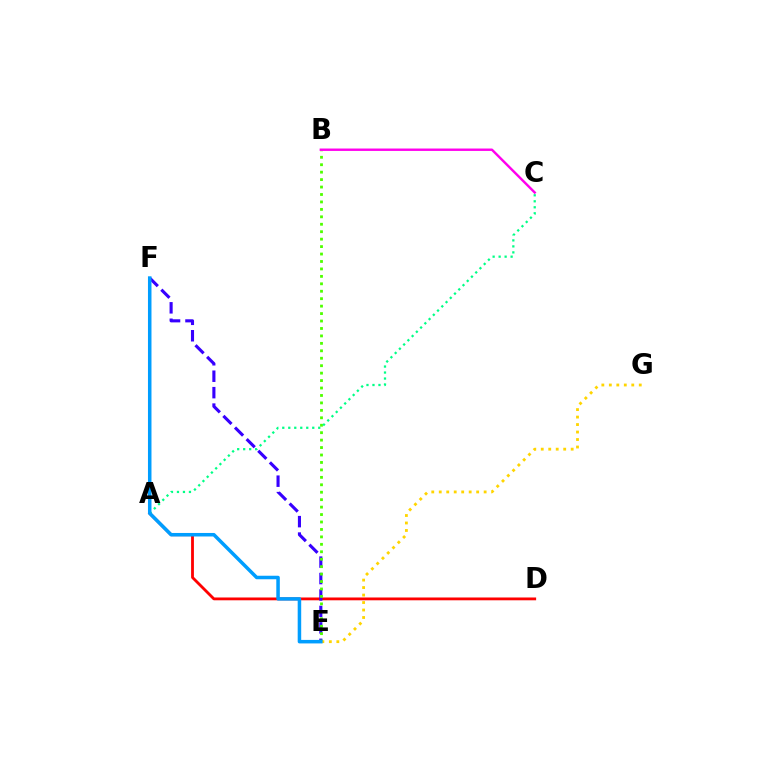{('A', 'D'): [{'color': '#ff0000', 'line_style': 'solid', 'thickness': 2.02}], ('E', 'F'): [{'color': '#3700ff', 'line_style': 'dashed', 'thickness': 2.23}, {'color': '#009eff', 'line_style': 'solid', 'thickness': 2.53}], ('B', 'E'): [{'color': '#4fff00', 'line_style': 'dotted', 'thickness': 2.02}], ('E', 'G'): [{'color': '#ffd500', 'line_style': 'dotted', 'thickness': 2.03}], ('A', 'C'): [{'color': '#00ff86', 'line_style': 'dotted', 'thickness': 1.63}], ('B', 'C'): [{'color': '#ff00ed', 'line_style': 'solid', 'thickness': 1.73}]}